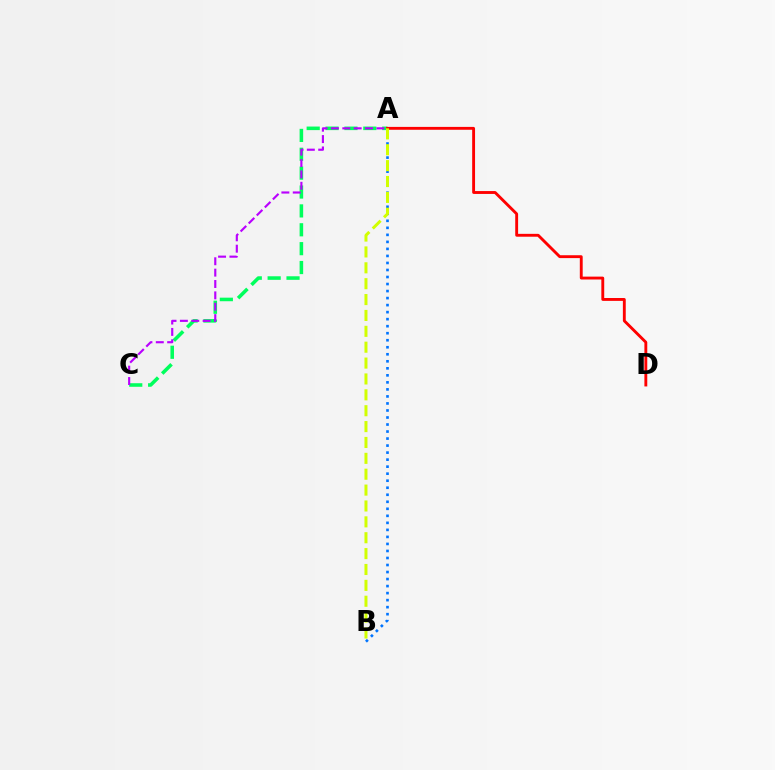{('A', 'C'): [{'color': '#00ff5c', 'line_style': 'dashed', 'thickness': 2.56}, {'color': '#b900ff', 'line_style': 'dashed', 'thickness': 1.54}], ('A', 'B'): [{'color': '#0074ff', 'line_style': 'dotted', 'thickness': 1.91}, {'color': '#d1ff00', 'line_style': 'dashed', 'thickness': 2.16}], ('A', 'D'): [{'color': '#ff0000', 'line_style': 'solid', 'thickness': 2.07}]}